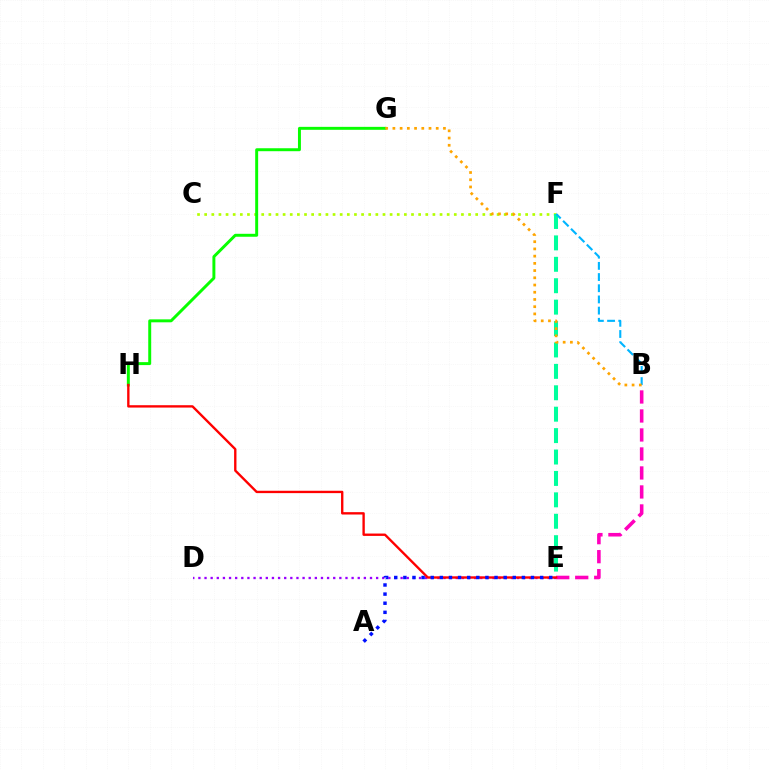{('B', 'E'): [{'color': '#ff00bd', 'line_style': 'dashed', 'thickness': 2.58}], ('C', 'F'): [{'color': '#b3ff00', 'line_style': 'dotted', 'thickness': 1.94}], ('G', 'H'): [{'color': '#08ff00', 'line_style': 'solid', 'thickness': 2.13}], ('E', 'F'): [{'color': '#00ff9d', 'line_style': 'dashed', 'thickness': 2.91}], ('D', 'E'): [{'color': '#9b00ff', 'line_style': 'dotted', 'thickness': 1.67}], ('E', 'H'): [{'color': '#ff0000', 'line_style': 'solid', 'thickness': 1.7}], ('A', 'E'): [{'color': '#0010ff', 'line_style': 'dotted', 'thickness': 2.48}], ('B', 'F'): [{'color': '#00b5ff', 'line_style': 'dashed', 'thickness': 1.52}], ('B', 'G'): [{'color': '#ffa500', 'line_style': 'dotted', 'thickness': 1.96}]}